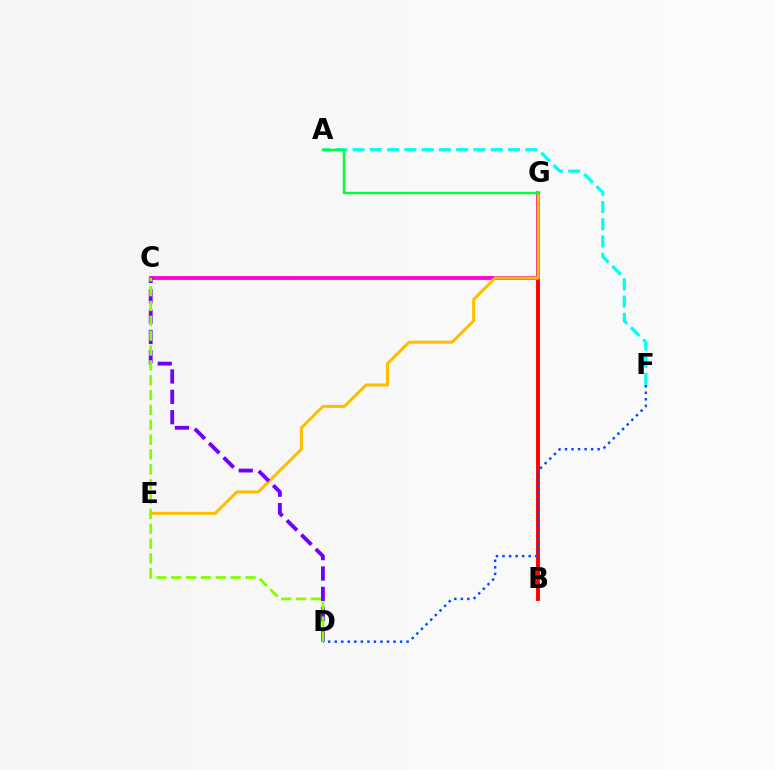{('B', 'G'): [{'color': '#ff0000', 'line_style': 'solid', 'thickness': 2.8}], ('C', 'G'): [{'color': '#ff00cf', 'line_style': 'solid', 'thickness': 2.74}], ('A', 'F'): [{'color': '#00fff6', 'line_style': 'dashed', 'thickness': 2.35}], ('E', 'G'): [{'color': '#ffbd00', 'line_style': 'solid', 'thickness': 2.17}], ('C', 'D'): [{'color': '#7200ff', 'line_style': 'dashed', 'thickness': 2.76}, {'color': '#84ff00', 'line_style': 'dashed', 'thickness': 2.02}], ('A', 'G'): [{'color': '#00ff39', 'line_style': 'solid', 'thickness': 1.76}], ('D', 'F'): [{'color': '#004bff', 'line_style': 'dotted', 'thickness': 1.78}]}